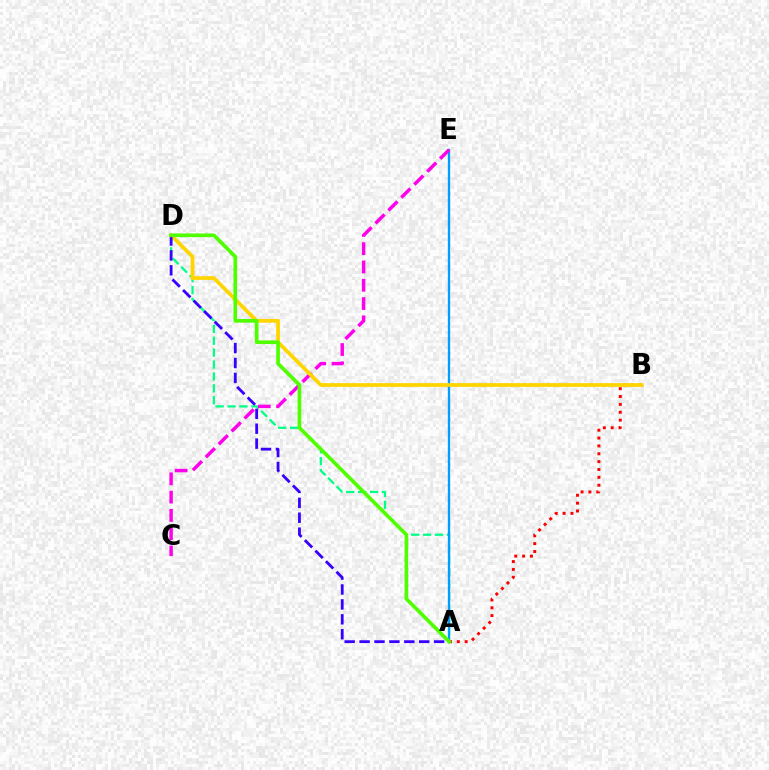{('A', 'D'): [{'color': '#00ff86', 'line_style': 'dashed', 'thickness': 1.62}, {'color': '#3700ff', 'line_style': 'dashed', 'thickness': 2.03}, {'color': '#4fff00', 'line_style': 'solid', 'thickness': 2.64}], ('A', 'B'): [{'color': '#ff0000', 'line_style': 'dotted', 'thickness': 2.14}], ('A', 'E'): [{'color': '#009eff', 'line_style': 'solid', 'thickness': 1.68}], ('C', 'E'): [{'color': '#ff00ed', 'line_style': 'dashed', 'thickness': 2.48}], ('B', 'D'): [{'color': '#ffd500', 'line_style': 'solid', 'thickness': 2.7}]}